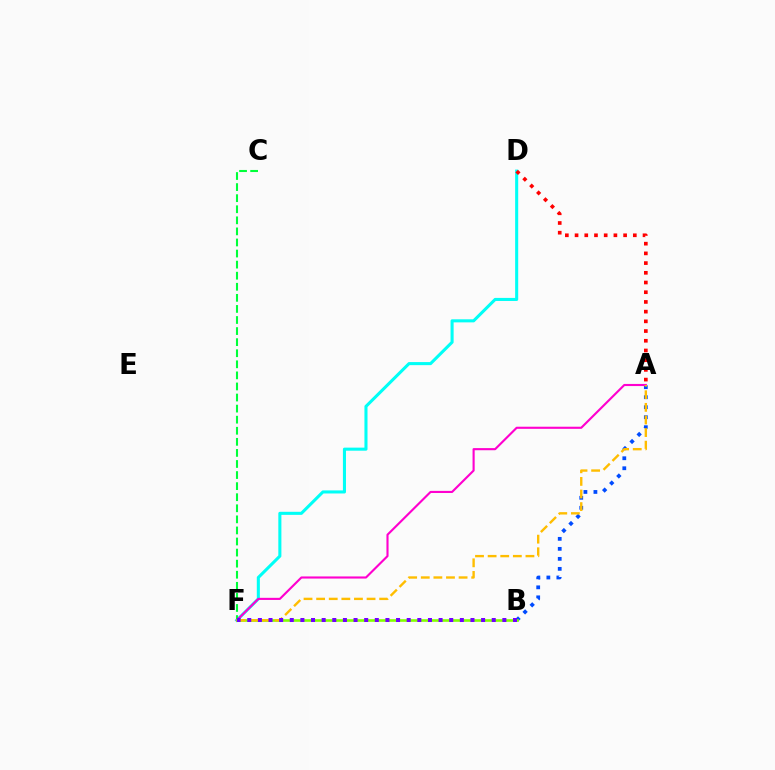{('A', 'B'): [{'color': '#004bff', 'line_style': 'dotted', 'thickness': 2.72}], ('D', 'F'): [{'color': '#00fff6', 'line_style': 'solid', 'thickness': 2.21}], ('A', 'D'): [{'color': '#ff0000', 'line_style': 'dotted', 'thickness': 2.64}], ('C', 'F'): [{'color': '#00ff39', 'line_style': 'dashed', 'thickness': 1.5}], ('A', 'F'): [{'color': '#ff00cf', 'line_style': 'solid', 'thickness': 1.53}, {'color': '#ffbd00', 'line_style': 'dashed', 'thickness': 1.71}], ('B', 'F'): [{'color': '#84ff00', 'line_style': 'solid', 'thickness': 1.89}, {'color': '#7200ff', 'line_style': 'dotted', 'thickness': 2.89}]}